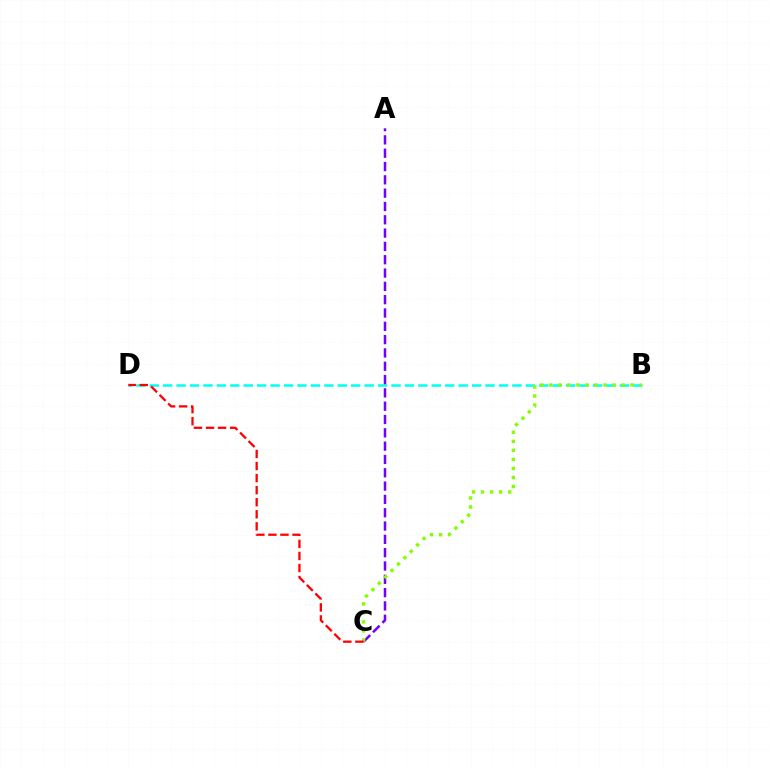{('B', 'D'): [{'color': '#00fff6', 'line_style': 'dashed', 'thickness': 1.82}], ('A', 'C'): [{'color': '#7200ff', 'line_style': 'dashed', 'thickness': 1.81}], ('B', 'C'): [{'color': '#84ff00', 'line_style': 'dotted', 'thickness': 2.46}], ('C', 'D'): [{'color': '#ff0000', 'line_style': 'dashed', 'thickness': 1.64}]}